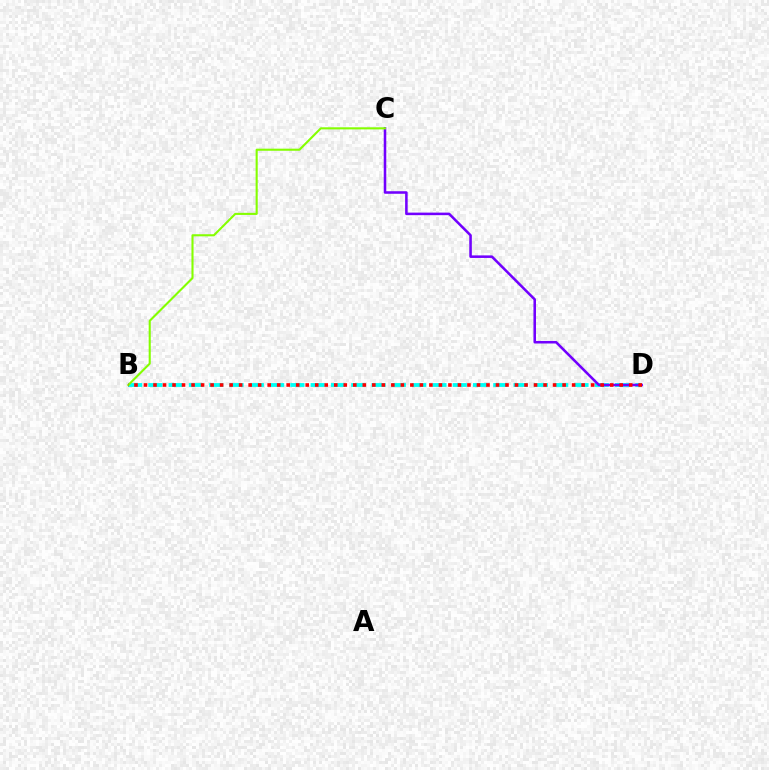{('B', 'D'): [{'color': '#00fff6', 'line_style': 'dashed', 'thickness': 2.76}, {'color': '#ff0000', 'line_style': 'dotted', 'thickness': 2.58}], ('C', 'D'): [{'color': '#7200ff', 'line_style': 'solid', 'thickness': 1.84}], ('B', 'C'): [{'color': '#84ff00', 'line_style': 'solid', 'thickness': 1.51}]}